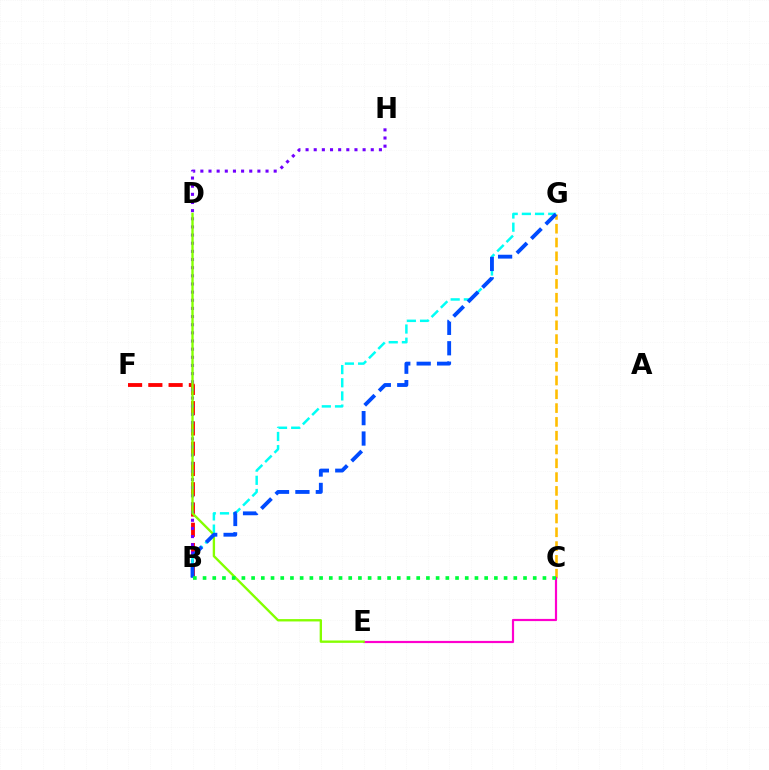{('C', 'G'): [{'color': '#ffbd00', 'line_style': 'dashed', 'thickness': 1.87}], ('B', 'F'): [{'color': '#ff0000', 'line_style': 'dashed', 'thickness': 2.75}], ('B', 'H'): [{'color': '#7200ff', 'line_style': 'dotted', 'thickness': 2.21}], ('B', 'G'): [{'color': '#00fff6', 'line_style': 'dashed', 'thickness': 1.79}, {'color': '#004bff', 'line_style': 'dashed', 'thickness': 2.77}], ('C', 'E'): [{'color': '#ff00cf', 'line_style': 'solid', 'thickness': 1.58}], ('D', 'E'): [{'color': '#84ff00', 'line_style': 'solid', 'thickness': 1.69}], ('B', 'C'): [{'color': '#00ff39', 'line_style': 'dotted', 'thickness': 2.64}]}